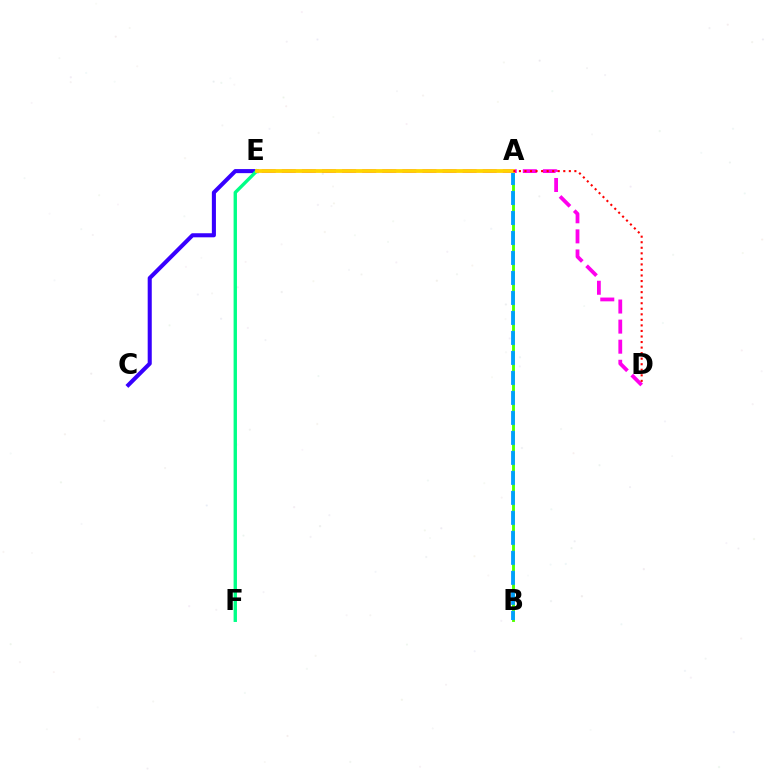{('C', 'E'): [{'color': '#3700ff', 'line_style': 'solid', 'thickness': 2.93}], ('E', 'F'): [{'color': '#00ff86', 'line_style': 'solid', 'thickness': 2.43}], ('A', 'B'): [{'color': '#4fff00', 'line_style': 'solid', 'thickness': 2.07}, {'color': '#009eff', 'line_style': 'dashed', 'thickness': 2.72}], ('D', 'E'): [{'color': '#ff00ed', 'line_style': 'dashed', 'thickness': 2.73}], ('A', 'E'): [{'color': '#ffd500', 'line_style': 'solid', 'thickness': 2.73}], ('A', 'D'): [{'color': '#ff0000', 'line_style': 'dotted', 'thickness': 1.51}]}